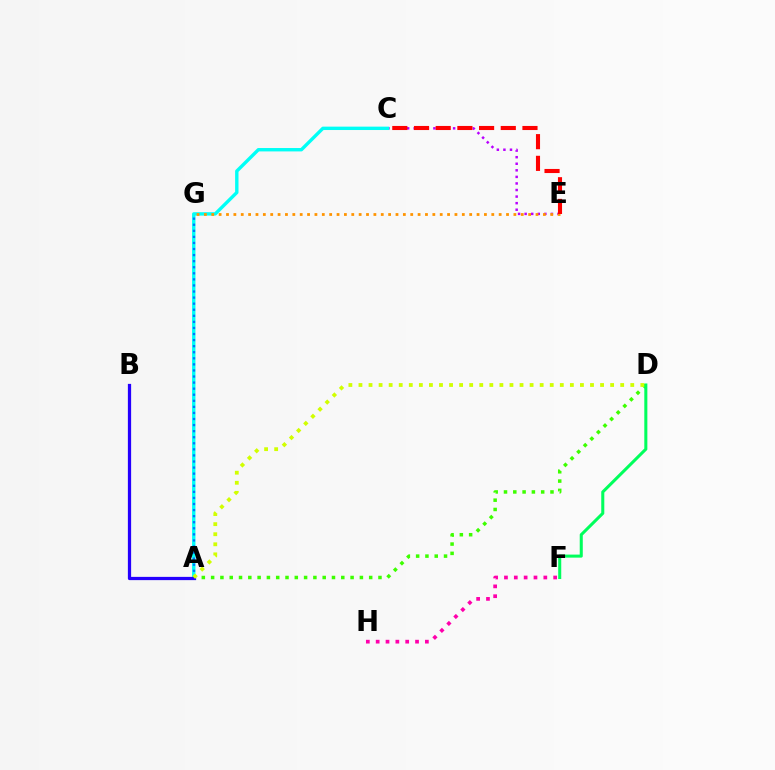{('C', 'E'): [{'color': '#b900ff', 'line_style': 'dotted', 'thickness': 1.78}, {'color': '#ff0000', 'line_style': 'dashed', 'thickness': 2.95}], ('A', 'C'): [{'color': '#00fff6', 'line_style': 'solid', 'thickness': 2.44}], ('F', 'H'): [{'color': '#ff00ac', 'line_style': 'dotted', 'thickness': 2.67}], ('A', 'D'): [{'color': '#3dff00', 'line_style': 'dotted', 'thickness': 2.53}, {'color': '#d1ff00', 'line_style': 'dotted', 'thickness': 2.74}], ('A', 'G'): [{'color': '#0074ff', 'line_style': 'dotted', 'thickness': 1.65}], ('D', 'F'): [{'color': '#00ff5c', 'line_style': 'solid', 'thickness': 2.19}], ('E', 'G'): [{'color': '#ff9400', 'line_style': 'dotted', 'thickness': 2.0}], ('A', 'B'): [{'color': '#2500ff', 'line_style': 'solid', 'thickness': 2.34}]}